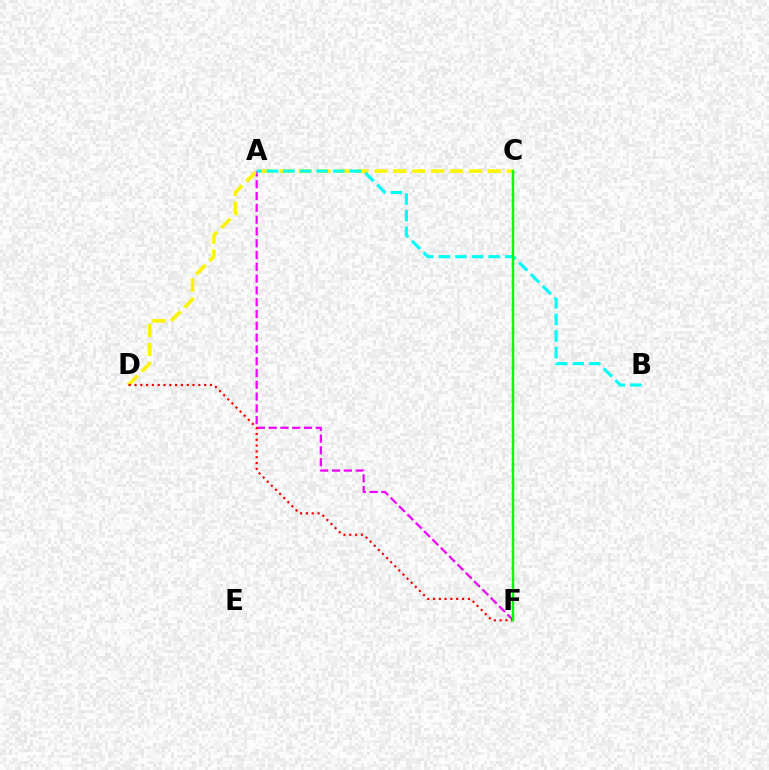{('A', 'F'): [{'color': '#ee00ff', 'line_style': 'dashed', 'thickness': 1.6}], ('C', 'D'): [{'color': '#fcf500', 'line_style': 'dashed', 'thickness': 2.57}], ('C', 'F'): [{'color': '#0010ff', 'line_style': 'dotted', 'thickness': 1.56}, {'color': '#08ff00', 'line_style': 'solid', 'thickness': 1.72}], ('D', 'F'): [{'color': '#ff0000', 'line_style': 'dotted', 'thickness': 1.58}], ('A', 'B'): [{'color': '#00fff6', 'line_style': 'dashed', 'thickness': 2.26}]}